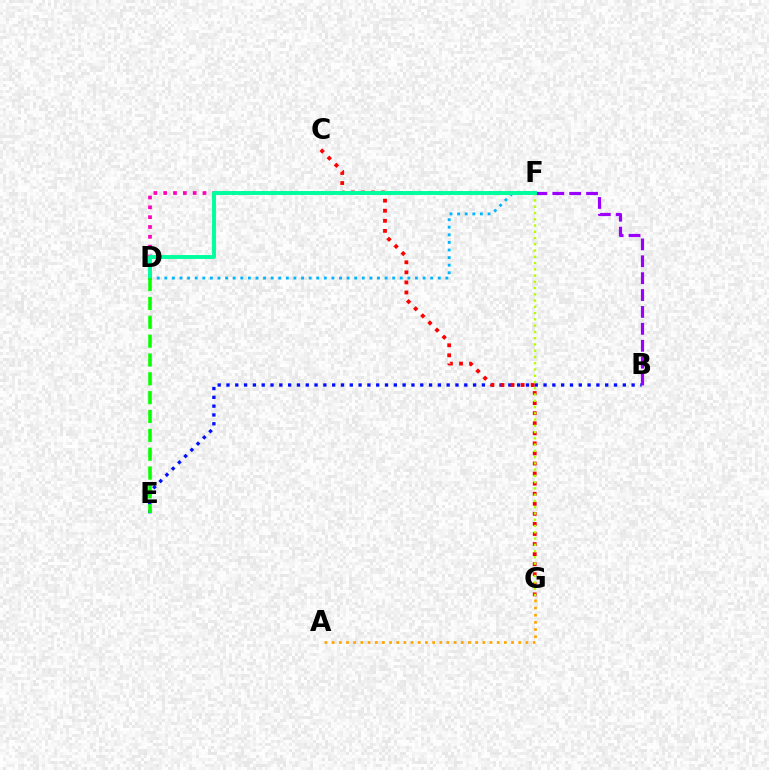{('B', 'E'): [{'color': '#0010ff', 'line_style': 'dotted', 'thickness': 2.39}], ('D', 'F'): [{'color': '#00b5ff', 'line_style': 'dotted', 'thickness': 2.06}, {'color': '#ff00bd', 'line_style': 'dotted', 'thickness': 2.67}, {'color': '#00ff9d', 'line_style': 'solid', 'thickness': 2.83}], ('A', 'G'): [{'color': '#ffa500', 'line_style': 'dotted', 'thickness': 1.95}], ('B', 'F'): [{'color': '#9b00ff', 'line_style': 'dashed', 'thickness': 2.29}], ('C', 'G'): [{'color': '#ff0000', 'line_style': 'dotted', 'thickness': 2.74}], ('F', 'G'): [{'color': '#b3ff00', 'line_style': 'dotted', 'thickness': 1.7}], ('D', 'E'): [{'color': '#08ff00', 'line_style': 'dashed', 'thickness': 2.56}]}